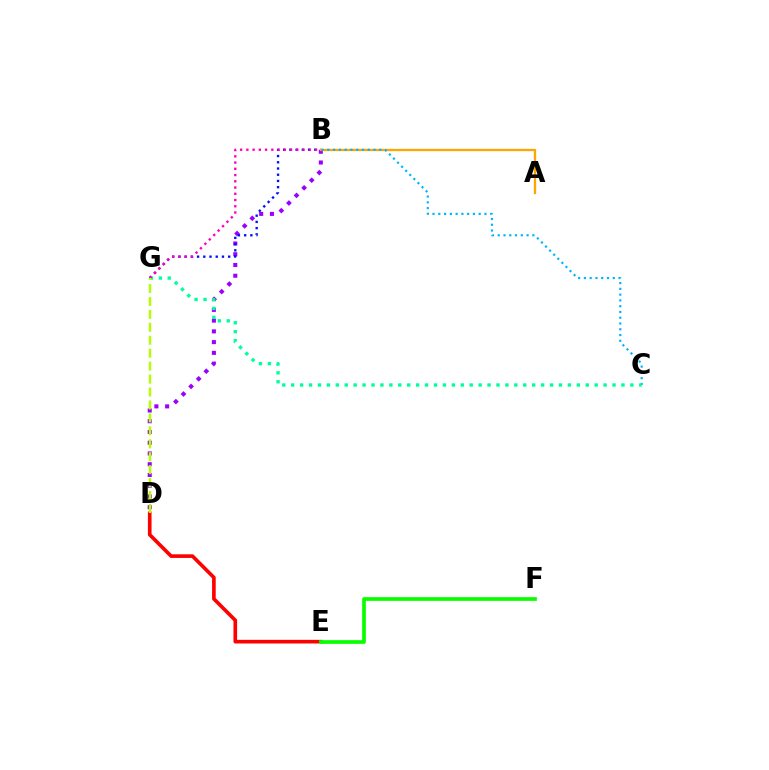{('B', 'D'): [{'color': '#9b00ff', 'line_style': 'dotted', 'thickness': 2.92}], ('D', 'E'): [{'color': '#ff0000', 'line_style': 'solid', 'thickness': 2.62}], ('B', 'G'): [{'color': '#0010ff', 'line_style': 'dotted', 'thickness': 1.69}, {'color': '#ff00bd', 'line_style': 'dotted', 'thickness': 1.7}], ('A', 'B'): [{'color': '#ffa500', 'line_style': 'solid', 'thickness': 1.64}], ('E', 'F'): [{'color': '#08ff00', 'line_style': 'solid', 'thickness': 2.67}], ('B', 'C'): [{'color': '#00b5ff', 'line_style': 'dotted', 'thickness': 1.57}], ('C', 'G'): [{'color': '#00ff9d', 'line_style': 'dotted', 'thickness': 2.43}], ('D', 'G'): [{'color': '#b3ff00', 'line_style': 'dashed', 'thickness': 1.76}]}